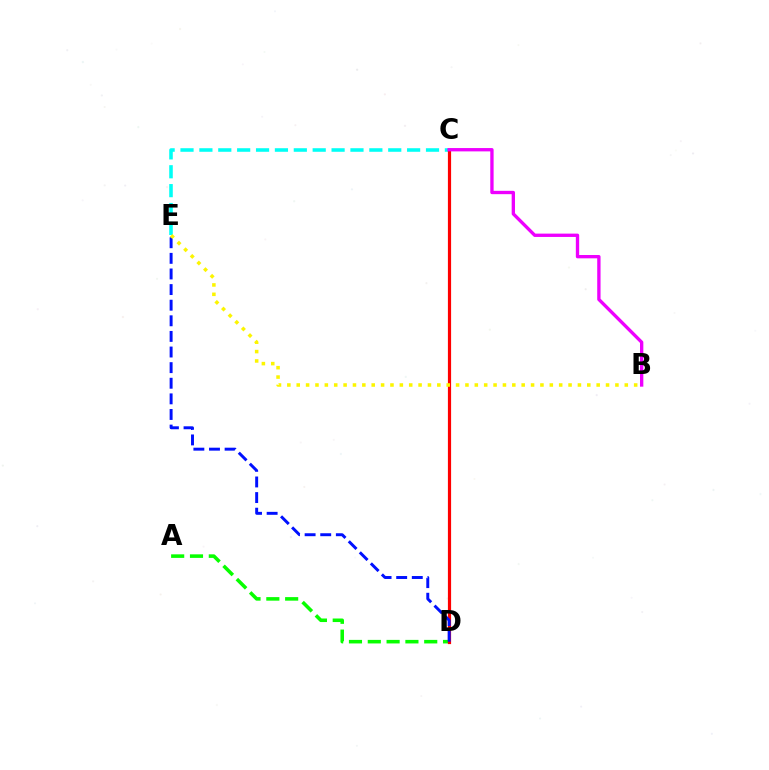{('A', 'D'): [{'color': '#08ff00', 'line_style': 'dashed', 'thickness': 2.56}], ('C', 'E'): [{'color': '#00fff6', 'line_style': 'dashed', 'thickness': 2.57}], ('C', 'D'): [{'color': '#ff0000', 'line_style': 'solid', 'thickness': 2.3}], ('D', 'E'): [{'color': '#0010ff', 'line_style': 'dashed', 'thickness': 2.12}], ('B', 'E'): [{'color': '#fcf500', 'line_style': 'dotted', 'thickness': 2.55}], ('B', 'C'): [{'color': '#ee00ff', 'line_style': 'solid', 'thickness': 2.4}]}